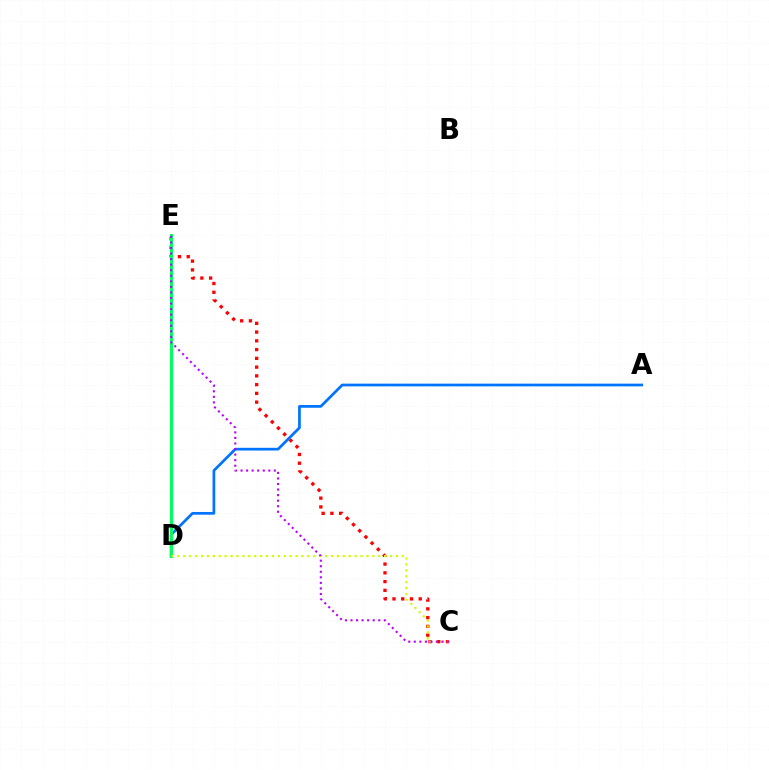{('C', 'E'): [{'color': '#ff0000', 'line_style': 'dotted', 'thickness': 2.38}, {'color': '#b900ff', 'line_style': 'dotted', 'thickness': 1.51}], ('A', 'D'): [{'color': '#0074ff', 'line_style': 'solid', 'thickness': 1.96}], ('D', 'E'): [{'color': '#00ff5c', 'line_style': 'solid', 'thickness': 2.16}], ('C', 'D'): [{'color': '#d1ff00', 'line_style': 'dotted', 'thickness': 1.61}]}